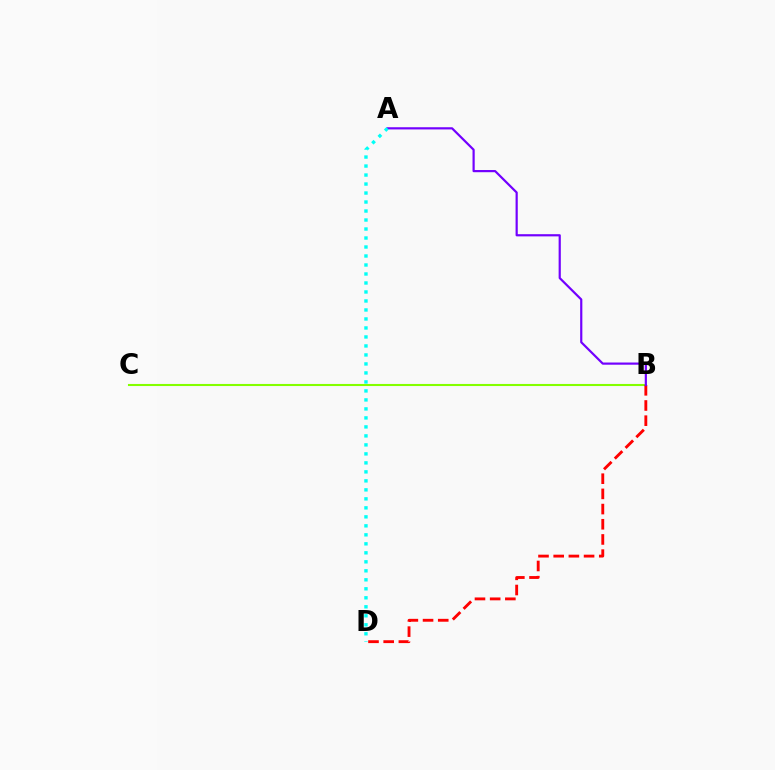{('B', 'C'): [{'color': '#84ff00', 'line_style': 'solid', 'thickness': 1.5}], ('B', 'D'): [{'color': '#ff0000', 'line_style': 'dashed', 'thickness': 2.06}], ('A', 'B'): [{'color': '#7200ff', 'line_style': 'solid', 'thickness': 1.58}], ('A', 'D'): [{'color': '#00fff6', 'line_style': 'dotted', 'thickness': 2.44}]}